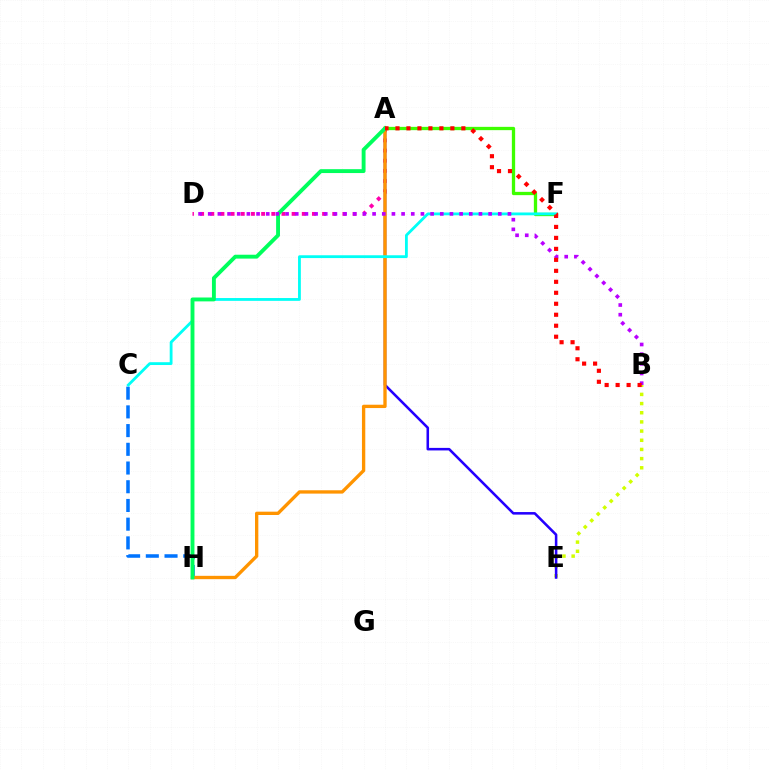{('C', 'H'): [{'color': '#0074ff', 'line_style': 'dashed', 'thickness': 2.54}], ('A', 'D'): [{'color': '#ff00ac', 'line_style': 'dotted', 'thickness': 2.76}], ('B', 'E'): [{'color': '#d1ff00', 'line_style': 'dotted', 'thickness': 2.49}], ('A', 'F'): [{'color': '#3dff00', 'line_style': 'solid', 'thickness': 2.38}], ('A', 'E'): [{'color': '#2500ff', 'line_style': 'solid', 'thickness': 1.84}], ('A', 'H'): [{'color': '#ff9400', 'line_style': 'solid', 'thickness': 2.4}, {'color': '#00ff5c', 'line_style': 'solid', 'thickness': 2.79}], ('C', 'F'): [{'color': '#00fff6', 'line_style': 'solid', 'thickness': 2.03}], ('B', 'D'): [{'color': '#b900ff', 'line_style': 'dotted', 'thickness': 2.63}], ('A', 'B'): [{'color': '#ff0000', 'line_style': 'dotted', 'thickness': 2.98}]}